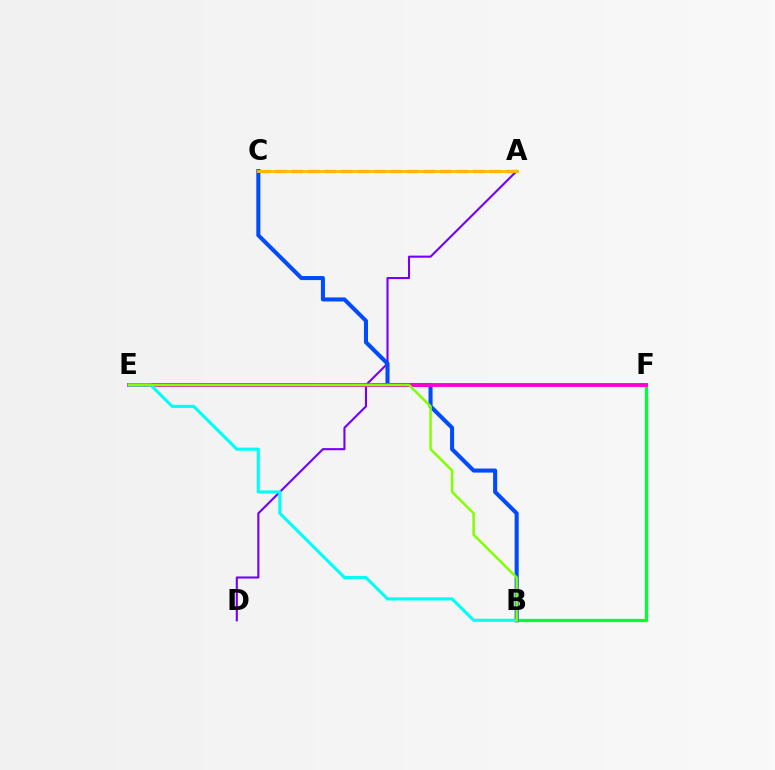{('A', 'D'): [{'color': '#7200ff', 'line_style': 'solid', 'thickness': 1.51}], ('A', 'C'): [{'color': '#ff0000', 'line_style': 'dashed', 'thickness': 2.24}, {'color': '#ffbd00', 'line_style': 'solid', 'thickness': 2.08}], ('B', 'F'): [{'color': '#00ff39', 'line_style': 'solid', 'thickness': 2.34}], ('B', 'C'): [{'color': '#004bff', 'line_style': 'solid', 'thickness': 2.92}], ('E', 'F'): [{'color': '#ff00cf', 'line_style': 'solid', 'thickness': 2.79}], ('B', 'E'): [{'color': '#00fff6', 'line_style': 'solid', 'thickness': 2.24}, {'color': '#84ff00', 'line_style': 'solid', 'thickness': 1.8}]}